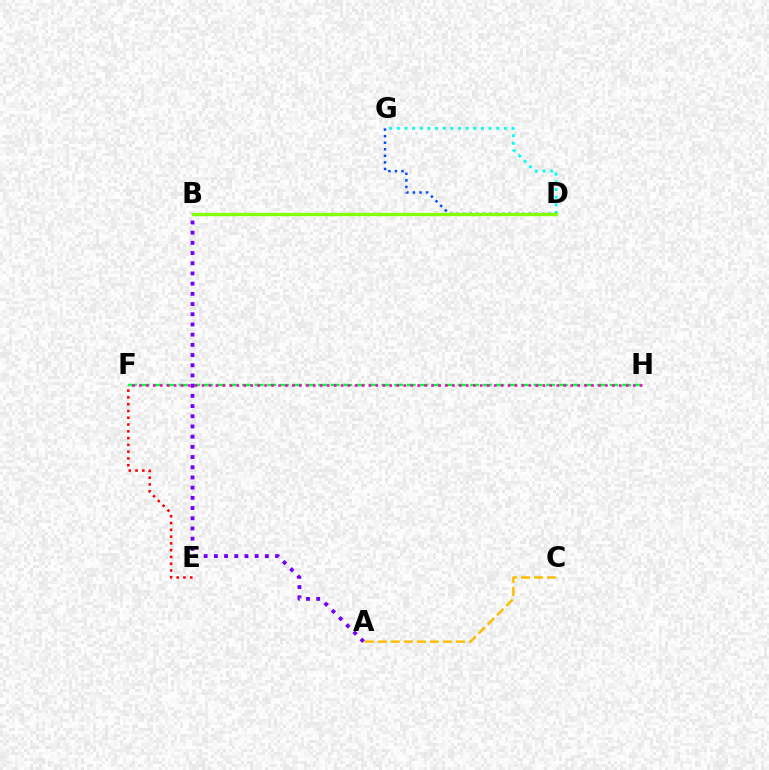{('A', 'C'): [{'color': '#ffbd00', 'line_style': 'dashed', 'thickness': 1.77}], ('E', 'F'): [{'color': '#ff0000', 'line_style': 'dotted', 'thickness': 1.84}], ('F', 'H'): [{'color': '#00ff39', 'line_style': 'dashed', 'thickness': 1.72}, {'color': '#ff00cf', 'line_style': 'dotted', 'thickness': 1.89}], ('A', 'B'): [{'color': '#7200ff', 'line_style': 'dotted', 'thickness': 2.77}], ('D', 'G'): [{'color': '#00fff6', 'line_style': 'dotted', 'thickness': 2.08}, {'color': '#004bff', 'line_style': 'dotted', 'thickness': 1.78}], ('B', 'D'): [{'color': '#84ff00', 'line_style': 'solid', 'thickness': 2.38}]}